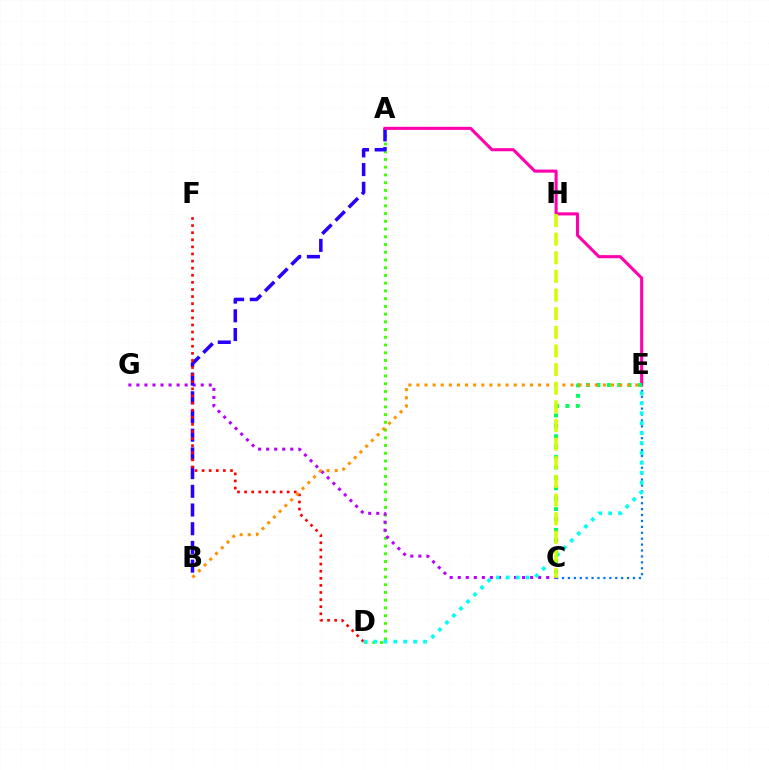{('A', 'D'): [{'color': '#3dff00', 'line_style': 'dotted', 'thickness': 2.1}], ('C', 'G'): [{'color': '#b900ff', 'line_style': 'dotted', 'thickness': 2.18}], ('C', 'E'): [{'color': '#0074ff', 'line_style': 'dotted', 'thickness': 1.61}, {'color': '#00ff5c', 'line_style': 'dotted', 'thickness': 2.83}], ('A', 'B'): [{'color': '#2500ff', 'line_style': 'dashed', 'thickness': 2.54}], ('A', 'E'): [{'color': '#ff00ac', 'line_style': 'solid', 'thickness': 2.21}], ('D', 'F'): [{'color': '#ff0000', 'line_style': 'dotted', 'thickness': 1.93}], ('D', 'E'): [{'color': '#00fff6', 'line_style': 'dotted', 'thickness': 2.7}], ('B', 'E'): [{'color': '#ff9400', 'line_style': 'dotted', 'thickness': 2.2}], ('C', 'H'): [{'color': '#d1ff00', 'line_style': 'dashed', 'thickness': 2.53}]}